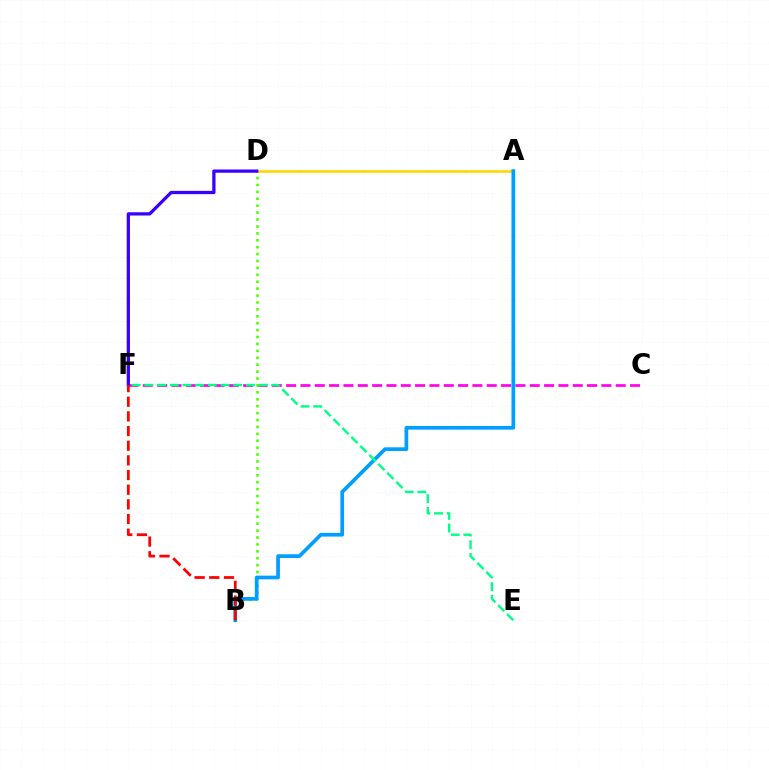{('A', 'D'): [{'color': '#ffd500', 'line_style': 'solid', 'thickness': 1.88}], ('C', 'F'): [{'color': '#ff00ed', 'line_style': 'dashed', 'thickness': 1.95}], ('B', 'D'): [{'color': '#4fff00', 'line_style': 'dotted', 'thickness': 1.88}], ('D', 'F'): [{'color': '#3700ff', 'line_style': 'solid', 'thickness': 2.35}], ('A', 'B'): [{'color': '#009eff', 'line_style': 'solid', 'thickness': 2.66}], ('B', 'F'): [{'color': '#ff0000', 'line_style': 'dashed', 'thickness': 1.99}], ('E', 'F'): [{'color': '#00ff86', 'line_style': 'dashed', 'thickness': 1.72}]}